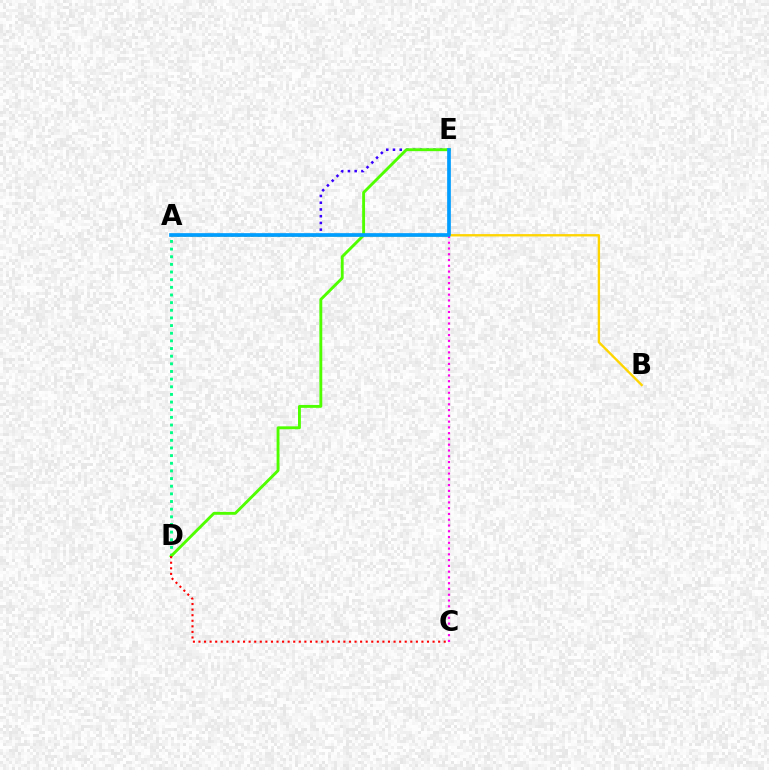{('A', 'D'): [{'color': '#00ff86', 'line_style': 'dotted', 'thickness': 2.08}], ('A', 'E'): [{'color': '#3700ff', 'line_style': 'dotted', 'thickness': 1.83}, {'color': '#009eff', 'line_style': 'solid', 'thickness': 2.66}], ('A', 'B'): [{'color': '#ffd500', 'line_style': 'solid', 'thickness': 1.7}], ('D', 'E'): [{'color': '#4fff00', 'line_style': 'solid', 'thickness': 2.08}], ('C', 'D'): [{'color': '#ff0000', 'line_style': 'dotted', 'thickness': 1.51}], ('C', 'E'): [{'color': '#ff00ed', 'line_style': 'dotted', 'thickness': 1.57}]}